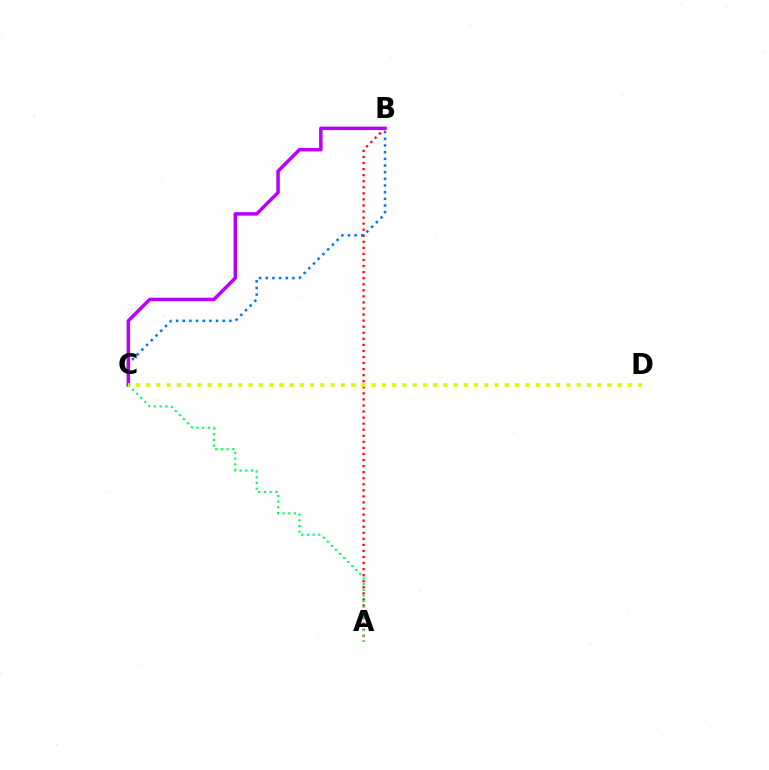{('A', 'B'): [{'color': '#ff0000', 'line_style': 'dotted', 'thickness': 1.65}], ('B', 'C'): [{'color': '#0074ff', 'line_style': 'dotted', 'thickness': 1.81}, {'color': '#b900ff', 'line_style': 'solid', 'thickness': 2.52}], ('A', 'C'): [{'color': '#00ff5c', 'line_style': 'dotted', 'thickness': 1.55}], ('C', 'D'): [{'color': '#d1ff00', 'line_style': 'dotted', 'thickness': 2.78}]}